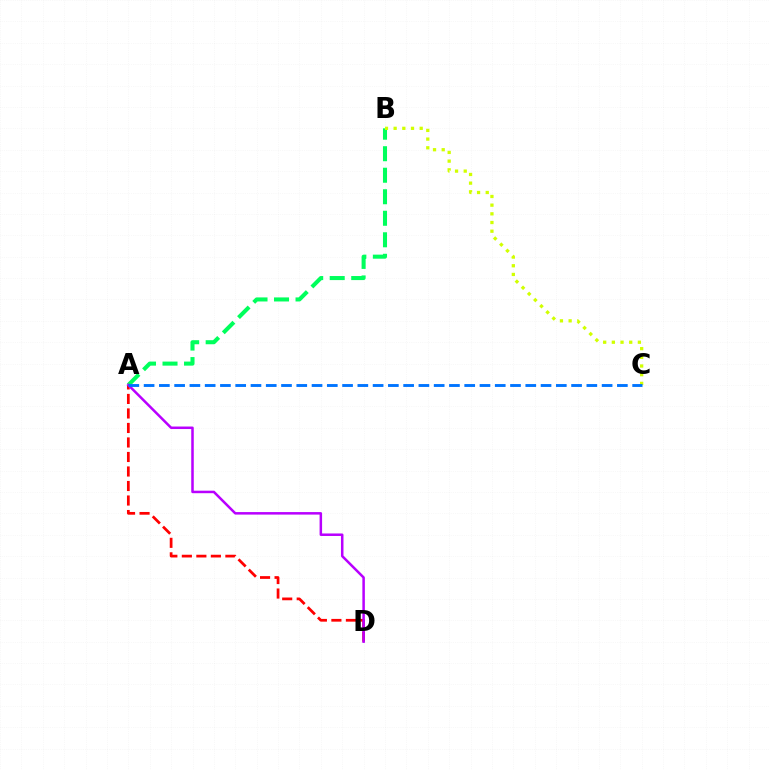{('A', 'B'): [{'color': '#00ff5c', 'line_style': 'dashed', 'thickness': 2.92}], ('B', 'C'): [{'color': '#d1ff00', 'line_style': 'dotted', 'thickness': 2.36}], ('A', 'D'): [{'color': '#ff0000', 'line_style': 'dashed', 'thickness': 1.97}, {'color': '#b900ff', 'line_style': 'solid', 'thickness': 1.81}], ('A', 'C'): [{'color': '#0074ff', 'line_style': 'dashed', 'thickness': 2.07}]}